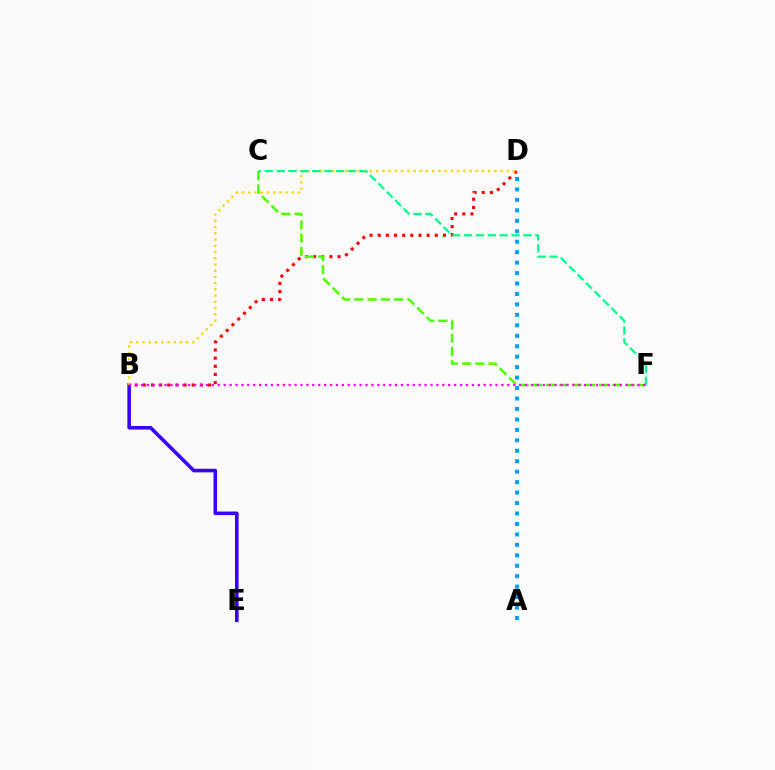{('B', 'D'): [{'color': '#ff0000', 'line_style': 'dotted', 'thickness': 2.22}, {'color': '#ffd500', 'line_style': 'dotted', 'thickness': 1.69}], ('B', 'E'): [{'color': '#3700ff', 'line_style': 'solid', 'thickness': 2.58}], ('C', 'F'): [{'color': '#00ff86', 'line_style': 'dashed', 'thickness': 1.61}, {'color': '#4fff00', 'line_style': 'dashed', 'thickness': 1.8}], ('A', 'D'): [{'color': '#009eff', 'line_style': 'dotted', 'thickness': 2.84}], ('B', 'F'): [{'color': '#ff00ed', 'line_style': 'dotted', 'thickness': 1.61}]}